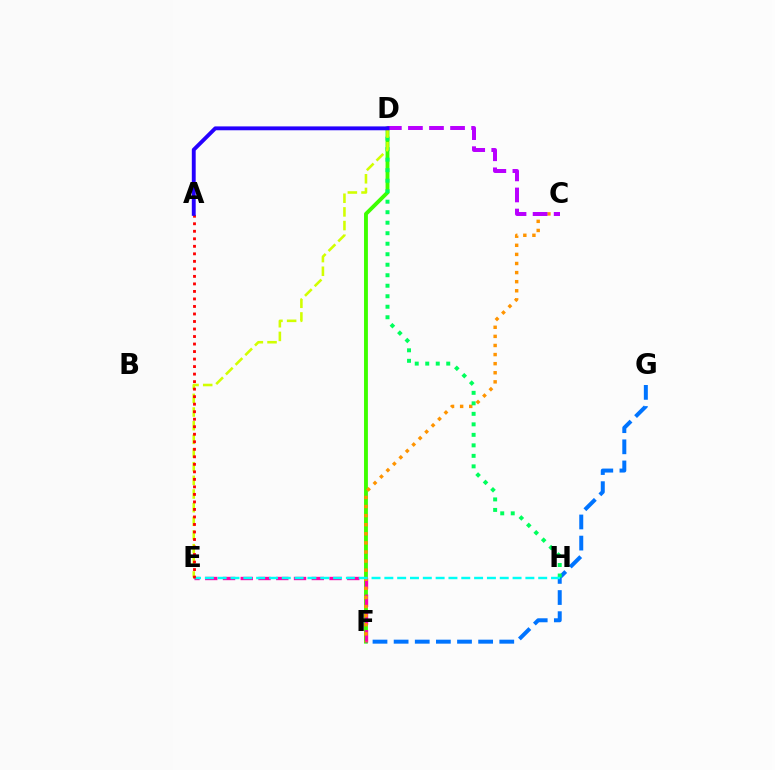{('D', 'F'): [{'color': '#3dff00', 'line_style': 'solid', 'thickness': 2.78}], ('F', 'G'): [{'color': '#0074ff', 'line_style': 'dashed', 'thickness': 2.87}], ('E', 'F'): [{'color': '#ff00ac', 'line_style': 'dashed', 'thickness': 2.41}], ('C', 'F'): [{'color': '#ff9400', 'line_style': 'dotted', 'thickness': 2.47}], ('D', 'H'): [{'color': '#00ff5c', 'line_style': 'dotted', 'thickness': 2.85}], ('D', 'E'): [{'color': '#d1ff00', 'line_style': 'dashed', 'thickness': 1.86}], ('E', 'H'): [{'color': '#00fff6', 'line_style': 'dashed', 'thickness': 1.74}], ('C', 'D'): [{'color': '#b900ff', 'line_style': 'dashed', 'thickness': 2.86}], ('A', 'E'): [{'color': '#ff0000', 'line_style': 'dotted', 'thickness': 2.04}], ('A', 'D'): [{'color': '#2500ff', 'line_style': 'solid', 'thickness': 2.79}]}